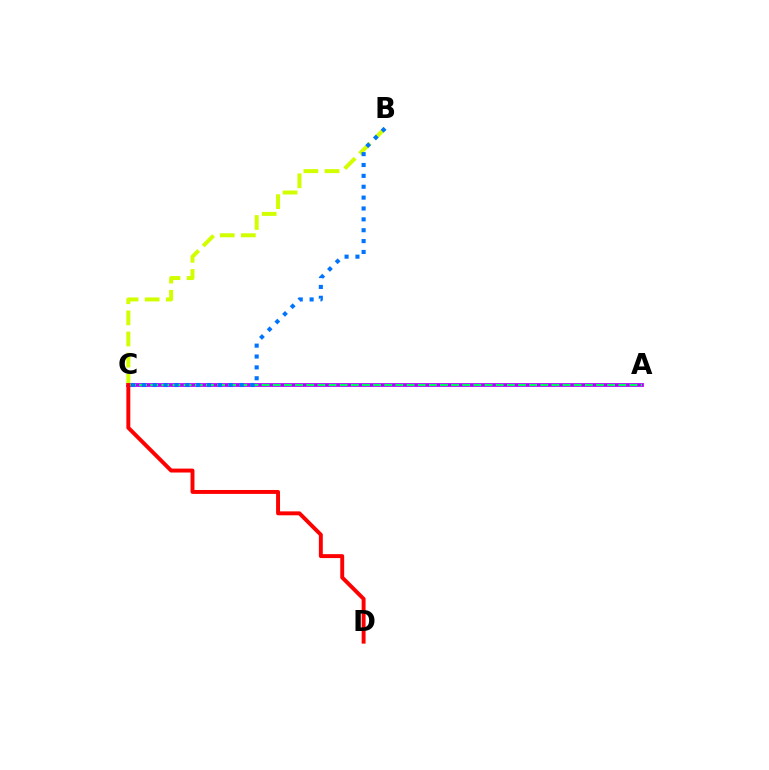{('A', 'C'): [{'color': '#b900ff', 'line_style': 'solid', 'thickness': 2.72}, {'color': '#00ff5c', 'line_style': 'dashed', 'thickness': 1.51}], ('B', 'C'): [{'color': '#d1ff00', 'line_style': 'dashed', 'thickness': 2.87}, {'color': '#0074ff', 'line_style': 'dotted', 'thickness': 2.95}], ('C', 'D'): [{'color': '#ff0000', 'line_style': 'solid', 'thickness': 2.83}]}